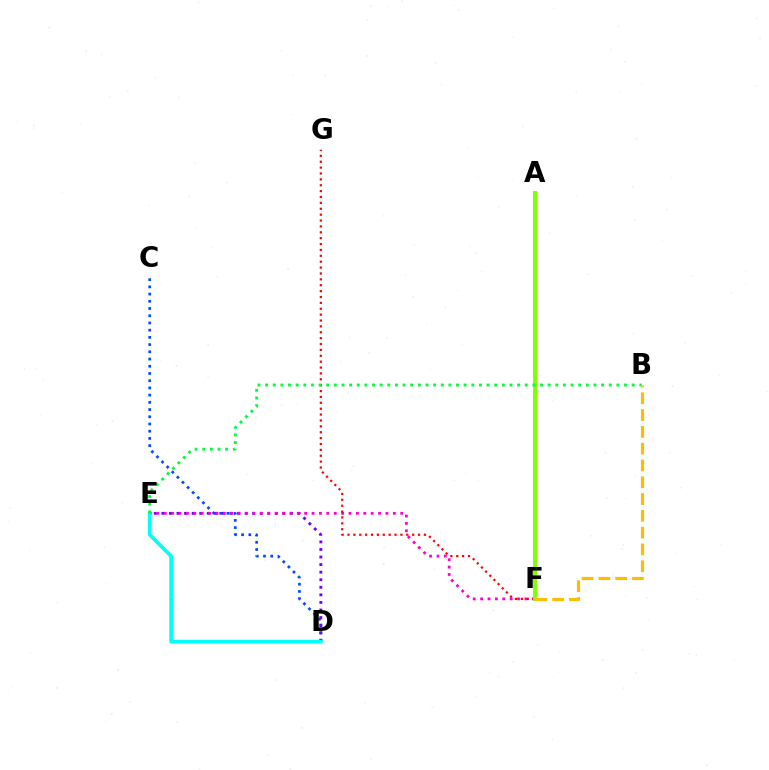{('C', 'D'): [{'color': '#004bff', 'line_style': 'dotted', 'thickness': 1.96}], ('D', 'E'): [{'color': '#7200ff', 'line_style': 'dotted', 'thickness': 2.06}, {'color': '#00fff6', 'line_style': 'solid', 'thickness': 2.66}], ('E', 'F'): [{'color': '#ff00cf', 'line_style': 'dotted', 'thickness': 2.01}], ('F', 'G'): [{'color': '#ff0000', 'line_style': 'dotted', 'thickness': 1.6}], ('A', 'F'): [{'color': '#84ff00', 'line_style': 'solid', 'thickness': 2.88}], ('B', 'E'): [{'color': '#00ff39', 'line_style': 'dotted', 'thickness': 2.07}], ('B', 'F'): [{'color': '#ffbd00', 'line_style': 'dashed', 'thickness': 2.28}]}